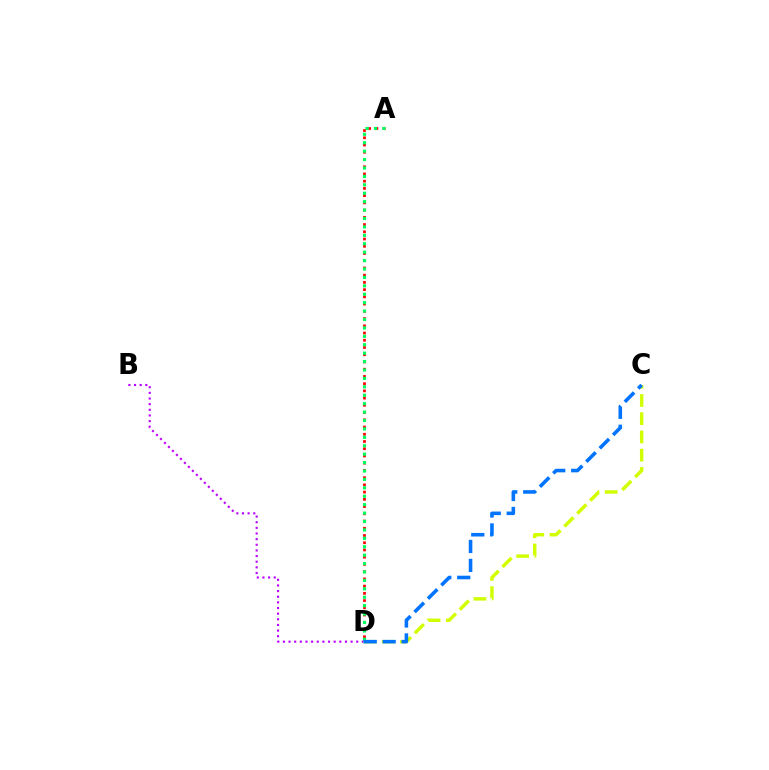{('C', 'D'): [{'color': '#d1ff00', 'line_style': 'dashed', 'thickness': 2.48}, {'color': '#0074ff', 'line_style': 'dashed', 'thickness': 2.57}], ('A', 'D'): [{'color': '#ff0000', 'line_style': 'dotted', 'thickness': 1.96}, {'color': '#00ff5c', 'line_style': 'dotted', 'thickness': 2.29}], ('B', 'D'): [{'color': '#b900ff', 'line_style': 'dotted', 'thickness': 1.53}]}